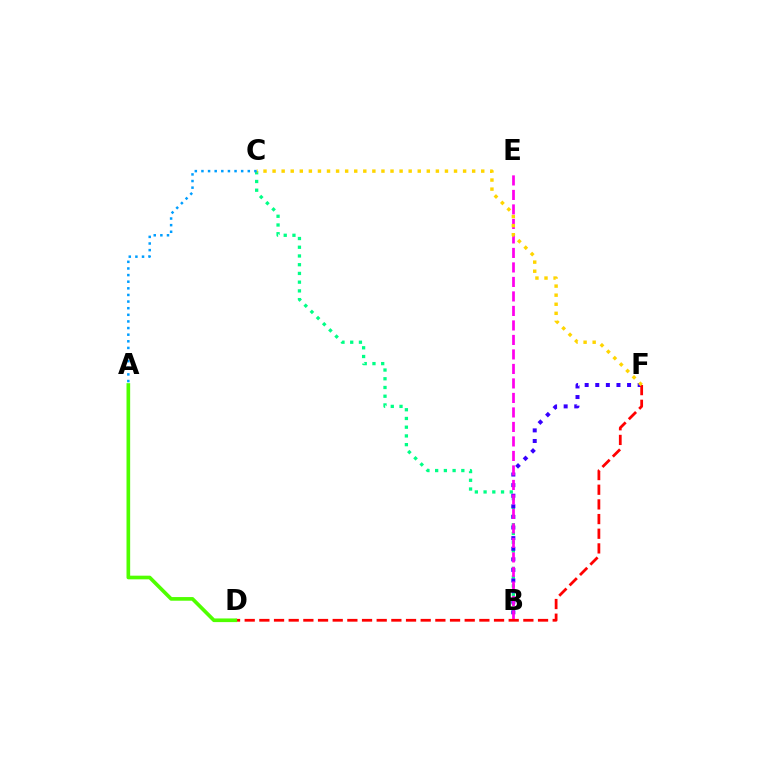{('B', 'C'): [{'color': '#00ff86', 'line_style': 'dotted', 'thickness': 2.37}], ('B', 'F'): [{'color': '#3700ff', 'line_style': 'dotted', 'thickness': 2.88}], ('B', 'E'): [{'color': '#ff00ed', 'line_style': 'dashed', 'thickness': 1.97}], ('D', 'F'): [{'color': '#ff0000', 'line_style': 'dashed', 'thickness': 1.99}], ('C', 'F'): [{'color': '#ffd500', 'line_style': 'dotted', 'thickness': 2.46}], ('A', 'C'): [{'color': '#009eff', 'line_style': 'dotted', 'thickness': 1.8}], ('A', 'D'): [{'color': '#4fff00', 'line_style': 'solid', 'thickness': 2.63}]}